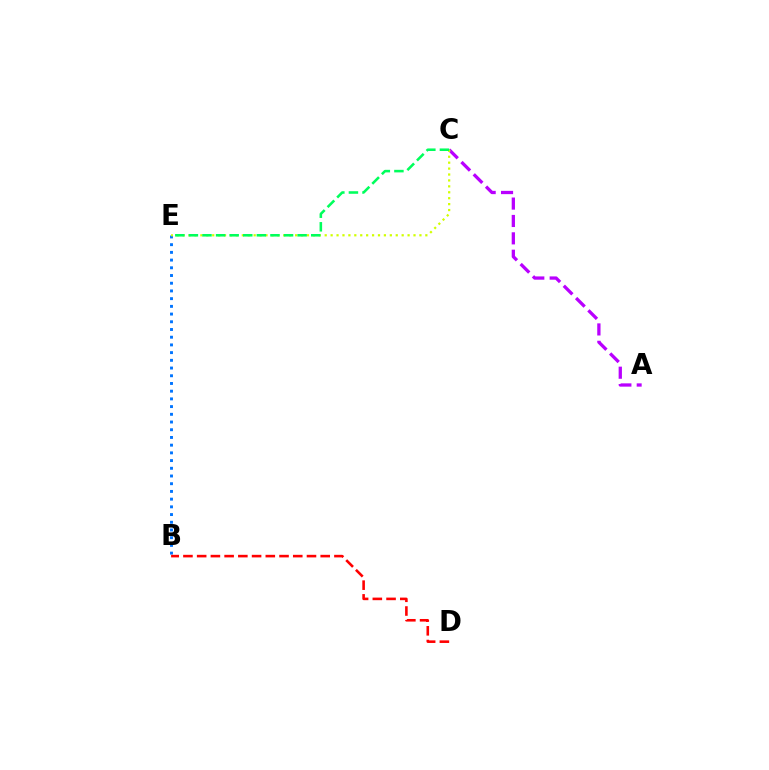{('A', 'C'): [{'color': '#b900ff', 'line_style': 'dashed', 'thickness': 2.36}], ('B', 'E'): [{'color': '#0074ff', 'line_style': 'dotted', 'thickness': 2.1}], ('B', 'D'): [{'color': '#ff0000', 'line_style': 'dashed', 'thickness': 1.86}], ('C', 'E'): [{'color': '#d1ff00', 'line_style': 'dotted', 'thickness': 1.61}, {'color': '#00ff5c', 'line_style': 'dashed', 'thickness': 1.85}]}